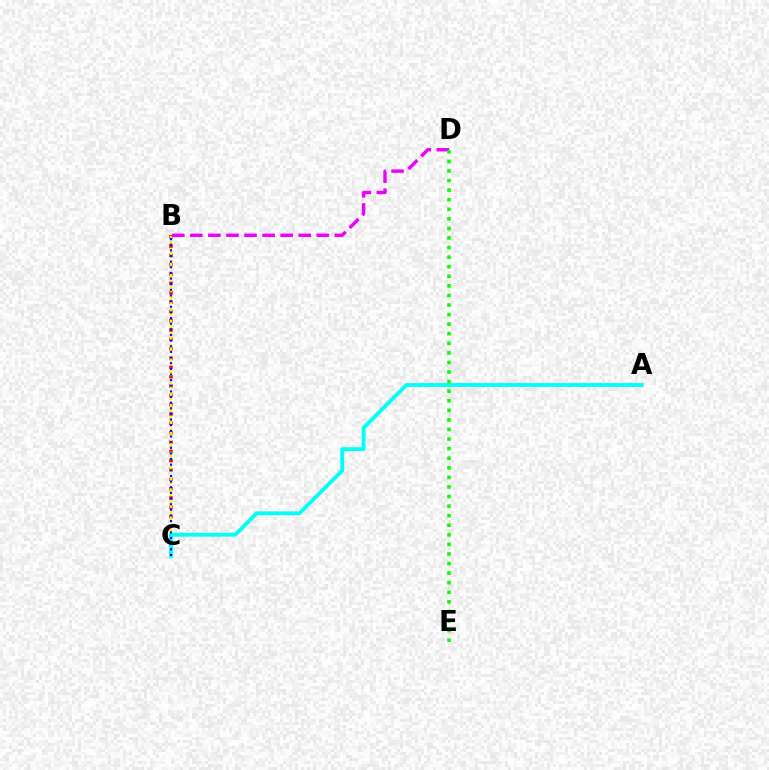{('B', 'C'): [{'color': '#ff0000', 'line_style': 'dotted', 'thickness': 2.53}, {'color': '#fcf500', 'line_style': 'dashed', 'thickness': 1.63}, {'color': '#0010ff', 'line_style': 'dotted', 'thickness': 1.53}], ('B', 'D'): [{'color': '#ee00ff', 'line_style': 'dashed', 'thickness': 2.45}], ('A', 'C'): [{'color': '#00fff6', 'line_style': 'solid', 'thickness': 2.77}], ('D', 'E'): [{'color': '#08ff00', 'line_style': 'dotted', 'thickness': 2.6}]}